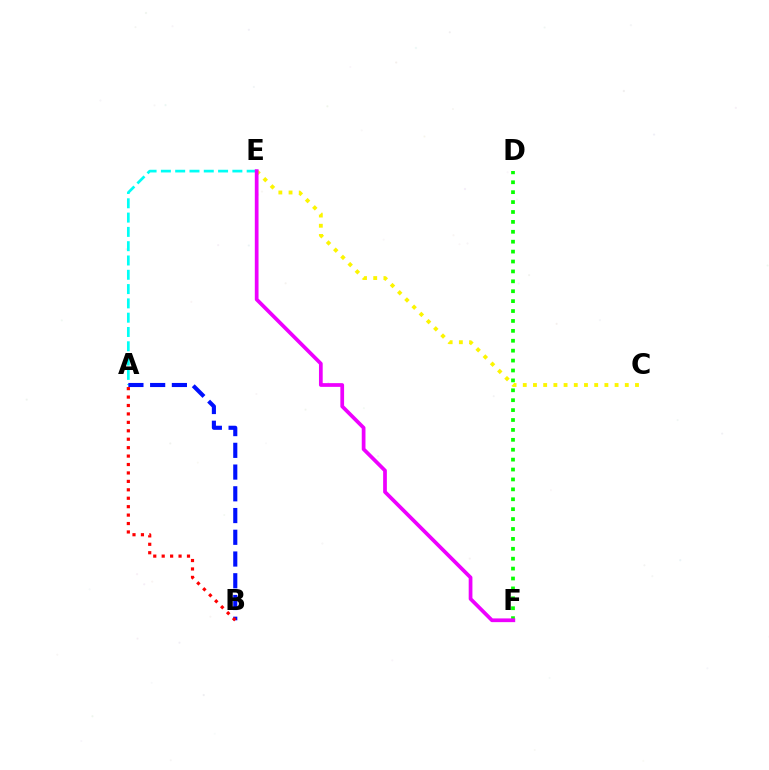{('A', 'E'): [{'color': '#00fff6', 'line_style': 'dashed', 'thickness': 1.94}], ('D', 'F'): [{'color': '#08ff00', 'line_style': 'dotted', 'thickness': 2.69}], ('A', 'B'): [{'color': '#0010ff', 'line_style': 'dashed', 'thickness': 2.95}, {'color': '#ff0000', 'line_style': 'dotted', 'thickness': 2.29}], ('C', 'E'): [{'color': '#fcf500', 'line_style': 'dotted', 'thickness': 2.77}], ('E', 'F'): [{'color': '#ee00ff', 'line_style': 'solid', 'thickness': 2.68}]}